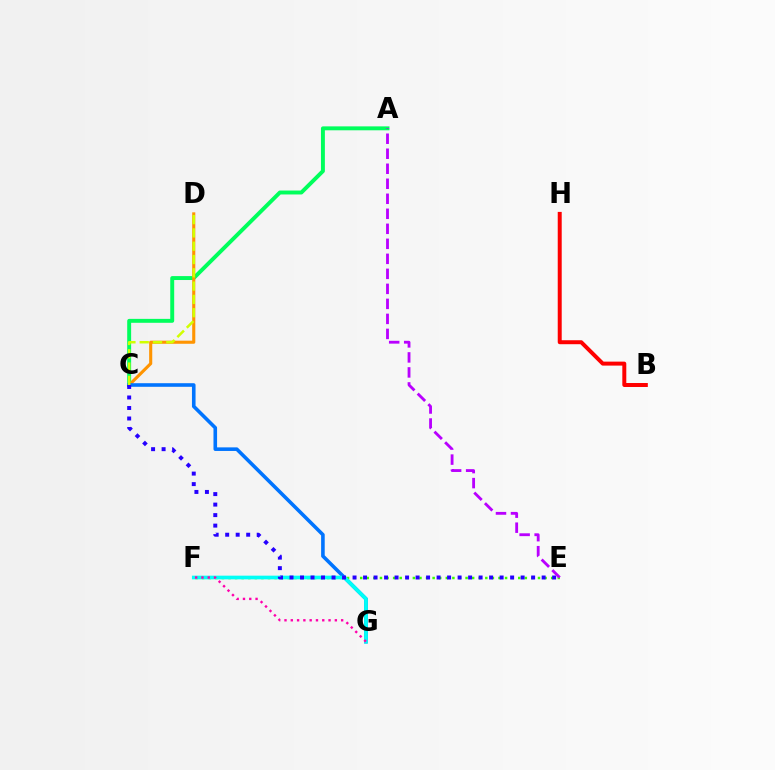{('A', 'C'): [{'color': '#00ff5c', 'line_style': 'solid', 'thickness': 2.83}], ('C', 'D'): [{'color': '#ff9400', 'line_style': 'solid', 'thickness': 2.23}, {'color': '#d1ff00', 'line_style': 'dashed', 'thickness': 1.81}], ('C', 'G'): [{'color': '#0074ff', 'line_style': 'solid', 'thickness': 2.59}], ('E', 'F'): [{'color': '#3dff00', 'line_style': 'dotted', 'thickness': 1.79}], ('F', 'G'): [{'color': '#00fff6', 'line_style': 'solid', 'thickness': 2.64}, {'color': '#ff00ac', 'line_style': 'dotted', 'thickness': 1.71}], ('B', 'H'): [{'color': '#ff0000', 'line_style': 'solid', 'thickness': 2.86}], ('C', 'E'): [{'color': '#2500ff', 'line_style': 'dotted', 'thickness': 2.85}], ('A', 'E'): [{'color': '#b900ff', 'line_style': 'dashed', 'thickness': 2.04}]}